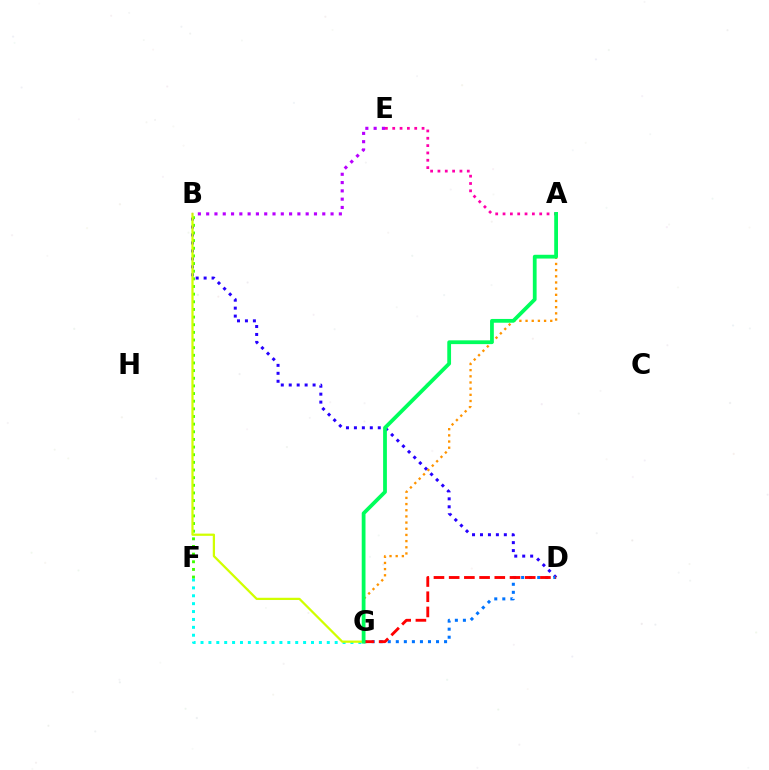{('F', 'G'): [{'color': '#00fff6', 'line_style': 'dotted', 'thickness': 2.14}], ('B', 'D'): [{'color': '#2500ff', 'line_style': 'dotted', 'thickness': 2.16}], ('B', 'F'): [{'color': '#3dff00', 'line_style': 'dotted', 'thickness': 2.08}], ('A', 'G'): [{'color': '#ff9400', 'line_style': 'dotted', 'thickness': 1.68}, {'color': '#00ff5c', 'line_style': 'solid', 'thickness': 2.72}], ('D', 'G'): [{'color': '#0074ff', 'line_style': 'dotted', 'thickness': 2.19}, {'color': '#ff0000', 'line_style': 'dashed', 'thickness': 2.07}], ('B', 'G'): [{'color': '#d1ff00', 'line_style': 'solid', 'thickness': 1.62}], ('A', 'E'): [{'color': '#ff00ac', 'line_style': 'dotted', 'thickness': 1.99}], ('B', 'E'): [{'color': '#b900ff', 'line_style': 'dotted', 'thickness': 2.25}]}